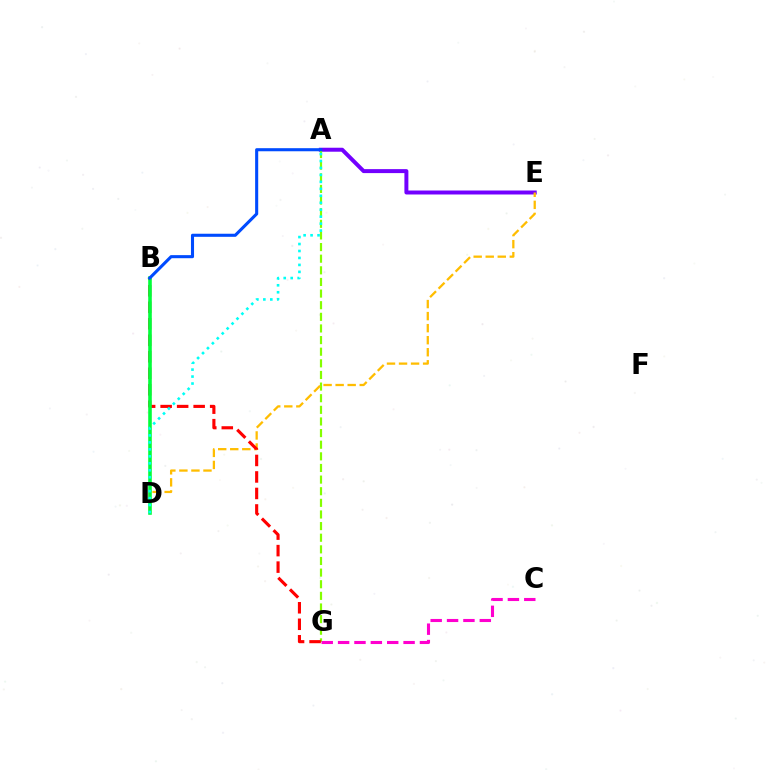{('A', 'E'): [{'color': '#7200ff', 'line_style': 'solid', 'thickness': 2.86}], ('A', 'G'): [{'color': '#84ff00', 'line_style': 'dashed', 'thickness': 1.58}], ('C', 'G'): [{'color': '#ff00cf', 'line_style': 'dashed', 'thickness': 2.22}], ('D', 'E'): [{'color': '#ffbd00', 'line_style': 'dashed', 'thickness': 1.64}], ('B', 'G'): [{'color': '#ff0000', 'line_style': 'dashed', 'thickness': 2.24}], ('B', 'D'): [{'color': '#00ff39', 'line_style': 'solid', 'thickness': 2.58}], ('A', 'D'): [{'color': '#00fff6', 'line_style': 'dotted', 'thickness': 1.89}], ('A', 'B'): [{'color': '#004bff', 'line_style': 'solid', 'thickness': 2.22}]}